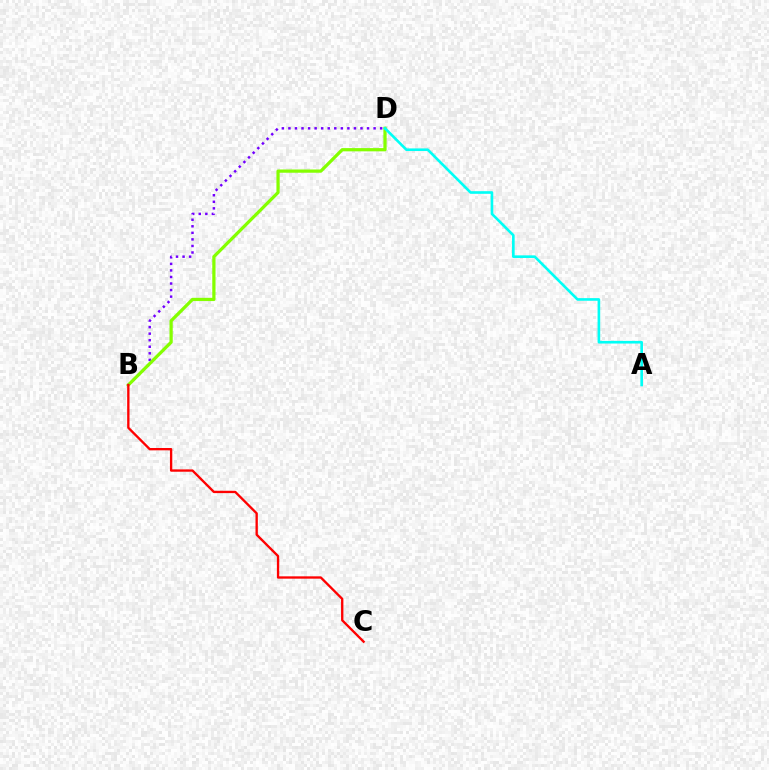{('B', 'D'): [{'color': '#7200ff', 'line_style': 'dotted', 'thickness': 1.78}, {'color': '#84ff00', 'line_style': 'solid', 'thickness': 2.33}], ('A', 'D'): [{'color': '#00fff6', 'line_style': 'solid', 'thickness': 1.89}], ('B', 'C'): [{'color': '#ff0000', 'line_style': 'solid', 'thickness': 1.68}]}